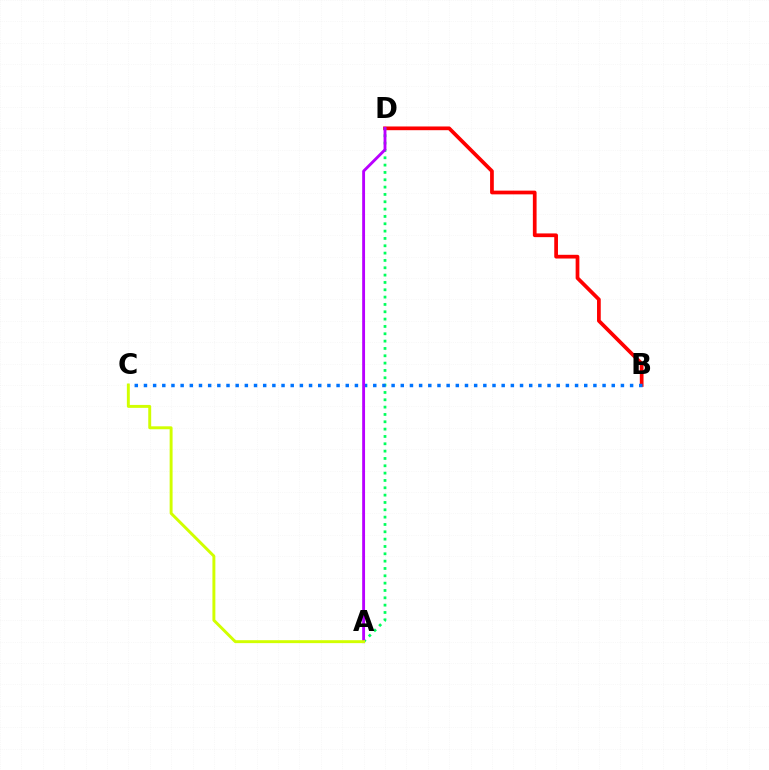{('B', 'D'): [{'color': '#ff0000', 'line_style': 'solid', 'thickness': 2.68}], ('A', 'D'): [{'color': '#00ff5c', 'line_style': 'dotted', 'thickness': 1.99}, {'color': '#b900ff', 'line_style': 'solid', 'thickness': 2.06}], ('B', 'C'): [{'color': '#0074ff', 'line_style': 'dotted', 'thickness': 2.49}], ('A', 'C'): [{'color': '#d1ff00', 'line_style': 'solid', 'thickness': 2.11}]}